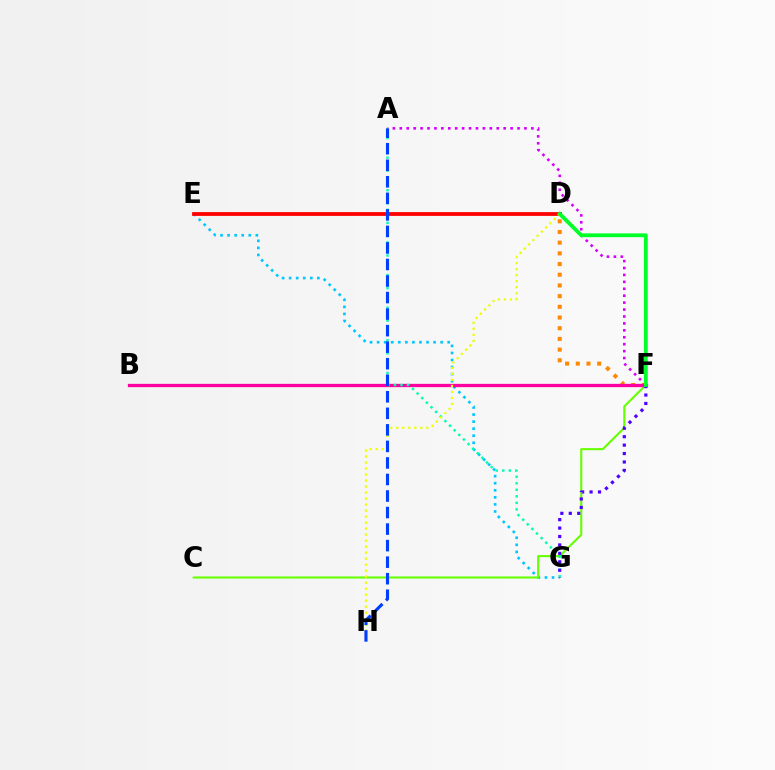{('E', 'G'): [{'color': '#00c7ff', 'line_style': 'dotted', 'thickness': 1.92}], ('D', 'E'): [{'color': '#ff0000', 'line_style': 'solid', 'thickness': 2.72}], ('C', 'F'): [{'color': '#66ff00', 'line_style': 'solid', 'thickness': 1.51}], ('D', 'F'): [{'color': '#ff8800', 'line_style': 'dotted', 'thickness': 2.91}, {'color': '#00ff27', 'line_style': 'solid', 'thickness': 2.74}], ('B', 'F'): [{'color': '#ff00a0', 'line_style': 'solid', 'thickness': 2.37}], ('A', 'G'): [{'color': '#00ffaf', 'line_style': 'dotted', 'thickness': 1.77}], ('A', 'F'): [{'color': '#d600ff', 'line_style': 'dotted', 'thickness': 1.88}], ('F', 'G'): [{'color': '#4f00ff', 'line_style': 'dotted', 'thickness': 2.29}], ('D', 'H'): [{'color': '#eeff00', 'line_style': 'dotted', 'thickness': 1.63}], ('A', 'H'): [{'color': '#003fff', 'line_style': 'dashed', 'thickness': 2.25}]}